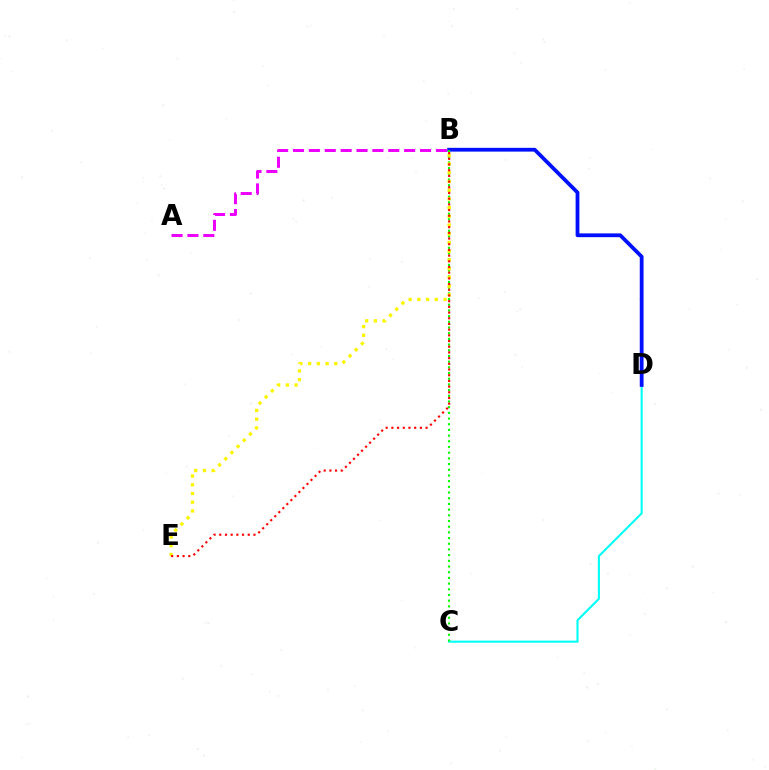{('C', 'D'): [{'color': '#00fff6', 'line_style': 'solid', 'thickness': 1.51}], ('A', 'B'): [{'color': '#ee00ff', 'line_style': 'dashed', 'thickness': 2.16}], ('B', 'D'): [{'color': '#0010ff', 'line_style': 'solid', 'thickness': 2.72}], ('B', 'C'): [{'color': '#08ff00', 'line_style': 'dotted', 'thickness': 1.55}], ('B', 'E'): [{'color': '#fcf500', 'line_style': 'dotted', 'thickness': 2.37}, {'color': '#ff0000', 'line_style': 'dotted', 'thickness': 1.55}]}